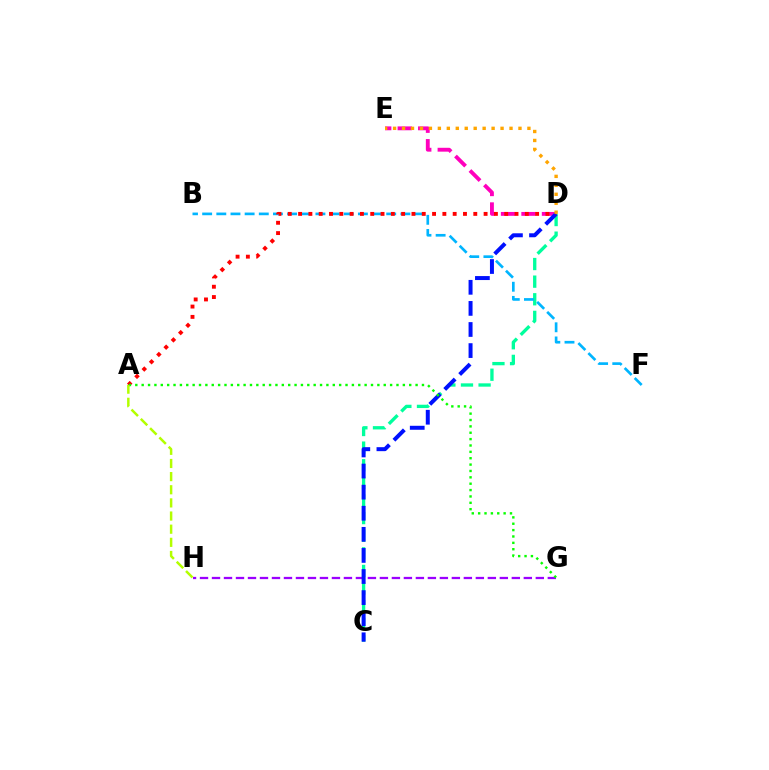{('D', 'E'): [{'color': '#ff00bd', 'line_style': 'dashed', 'thickness': 2.78}, {'color': '#ffa500', 'line_style': 'dotted', 'thickness': 2.43}], ('C', 'D'): [{'color': '#00ff9d', 'line_style': 'dashed', 'thickness': 2.39}, {'color': '#0010ff', 'line_style': 'dashed', 'thickness': 2.87}], ('G', 'H'): [{'color': '#9b00ff', 'line_style': 'dashed', 'thickness': 1.63}], ('B', 'F'): [{'color': '#00b5ff', 'line_style': 'dashed', 'thickness': 1.92}], ('A', 'D'): [{'color': '#ff0000', 'line_style': 'dotted', 'thickness': 2.8}], ('A', 'G'): [{'color': '#08ff00', 'line_style': 'dotted', 'thickness': 1.73}], ('A', 'H'): [{'color': '#b3ff00', 'line_style': 'dashed', 'thickness': 1.79}]}